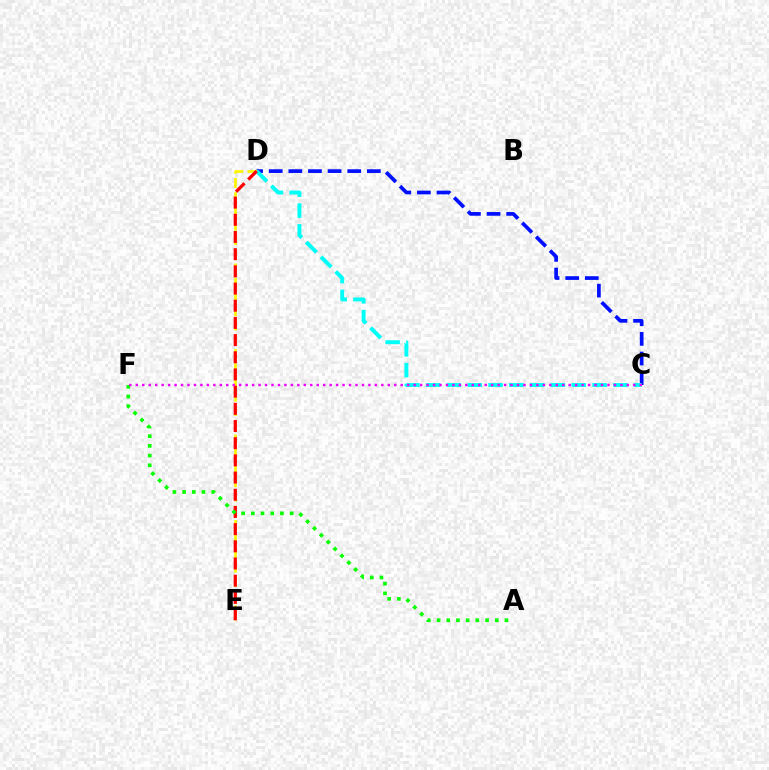{('C', 'D'): [{'color': '#0010ff', 'line_style': 'dashed', 'thickness': 2.67}, {'color': '#00fff6', 'line_style': 'dashed', 'thickness': 2.83}], ('D', 'E'): [{'color': '#fcf500', 'line_style': 'dashed', 'thickness': 1.94}, {'color': '#ff0000', 'line_style': 'dashed', 'thickness': 2.33}], ('A', 'F'): [{'color': '#08ff00', 'line_style': 'dotted', 'thickness': 2.64}], ('C', 'F'): [{'color': '#ee00ff', 'line_style': 'dotted', 'thickness': 1.76}]}